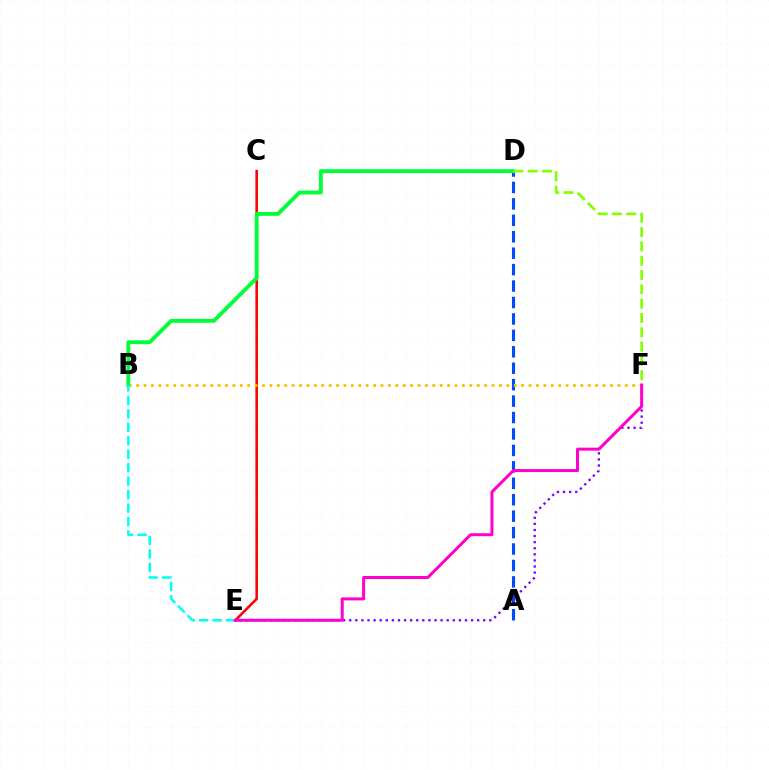{('A', 'D'): [{'color': '#004bff', 'line_style': 'dashed', 'thickness': 2.23}], ('C', 'E'): [{'color': '#ff0000', 'line_style': 'solid', 'thickness': 1.86}], ('E', 'F'): [{'color': '#7200ff', 'line_style': 'dotted', 'thickness': 1.65}, {'color': '#ff00cf', 'line_style': 'solid', 'thickness': 2.16}], ('B', 'F'): [{'color': '#ffbd00', 'line_style': 'dotted', 'thickness': 2.01}], ('B', 'D'): [{'color': '#00ff39', 'line_style': 'solid', 'thickness': 2.8}], ('D', 'F'): [{'color': '#84ff00', 'line_style': 'dashed', 'thickness': 1.94}], ('B', 'E'): [{'color': '#00fff6', 'line_style': 'dashed', 'thickness': 1.83}]}